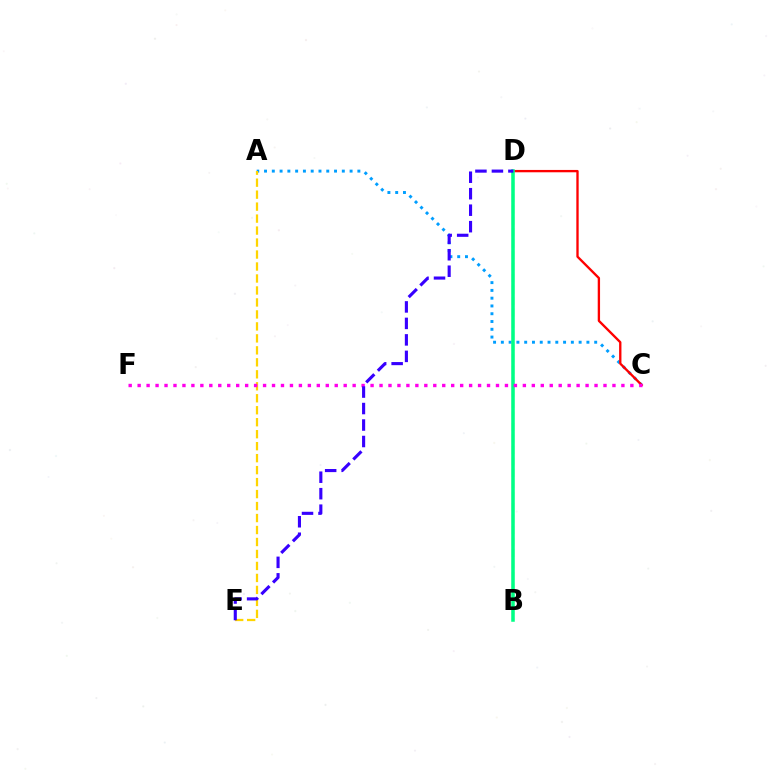{('A', 'C'): [{'color': '#009eff', 'line_style': 'dotted', 'thickness': 2.11}], ('A', 'E'): [{'color': '#ffd500', 'line_style': 'dashed', 'thickness': 1.63}], ('C', 'D'): [{'color': '#ff0000', 'line_style': 'solid', 'thickness': 1.68}], ('B', 'D'): [{'color': '#4fff00', 'line_style': 'dashed', 'thickness': 1.56}, {'color': '#00ff86', 'line_style': 'solid', 'thickness': 2.54}], ('C', 'F'): [{'color': '#ff00ed', 'line_style': 'dotted', 'thickness': 2.43}], ('D', 'E'): [{'color': '#3700ff', 'line_style': 'dashed', 'thickness': 2.24}]}